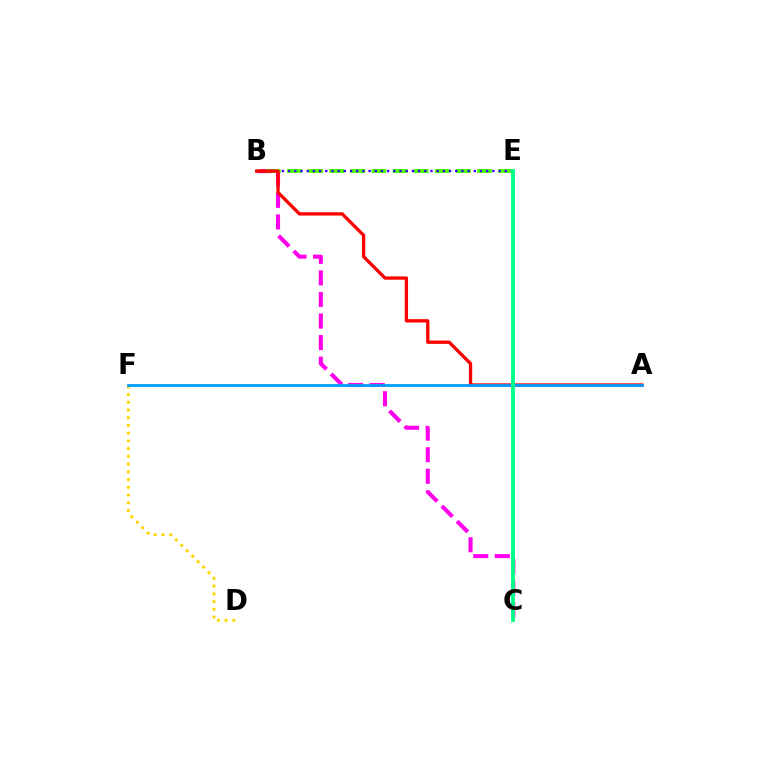{('B', 'C'): [{'color': '#ff00ed', 'line_style': 'dashed', 'thickness': 2.93}], ('B', 'E'): [{'color': '#4fff00', 'line_style': 'dashed', 'thickness': 2.87}, {'color': '#3700ff', 'line_style': 'dotted', 'thickness': 1.68}], ('D', 'F'): [{'color': '#ffd500', 'line_style': 'dotted', 'thickness': 2.1}], ('A', 'B'): [{'color': '#ff0000', 'line_style': 'solid', 'thickness': 2.38}], ('A', 'F'): [{'color': '#009eff', 'line_style': 'solid', 'thickness': 2.01}], ('C', 'E'): [{'color': '#00ff86', 'line_style': 'solid', 'thickness': 2.76}]}